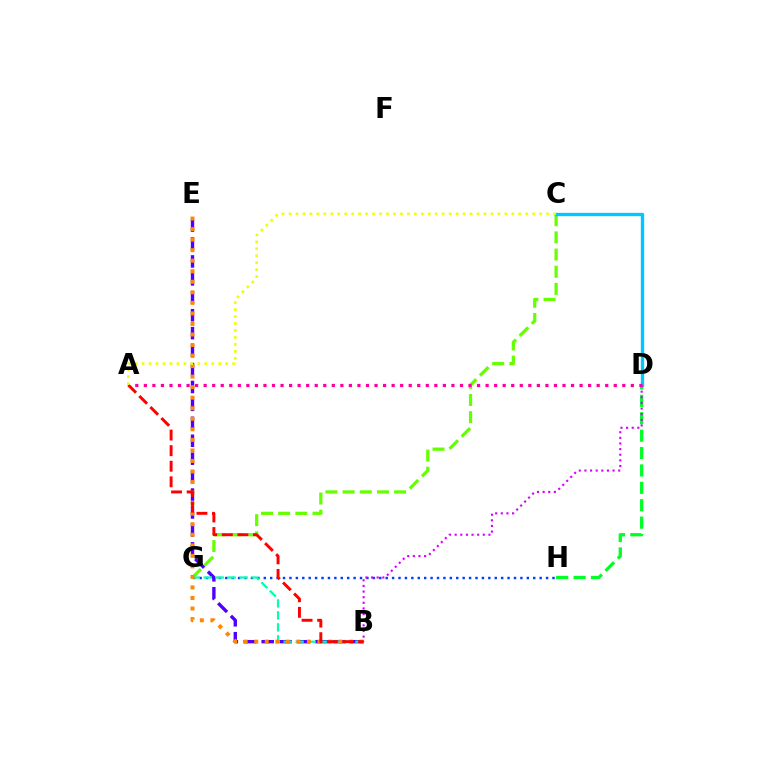{('G', 'H'): [{'color': '#003fff', 'line_style': 'dotted', 'thickness': 1.74}], ('B', 'E'): [{'color': '#4f00ff', 'line_style': 'dashed', 'thickness': 2.44}, {'color': '#ff8800', 'line_style': 'dotted', 'thickness': 2.86}], ('C', 'G'): [{'color': '#66ff00', 'line_style': 'dashed', 'thickness': 2.33}], ('B', 'G'): [{'color': '#00ffaf', 'line_style': 'dashed', 'thickness': 1.62}], ('C', 'D'): [{'color': '#00c7ff', 'line_style': 'solid', 'thickness': 2.42}], ('D', 'H'): [{'color': '#00ff27', 'line_style': 'dashed', 'thickness': 2.36}], ('A', 'D'): [{'color': '#ff00a0', 'line_style': 'dotted', 'thickness': 2.32}], ('B', 'D'): [{'color': '#d600ff', 'line_style': 'dotted', 'thickness': 1.53}], ('A', 'B'): [{'color': '#ff0000', 'line_style': 'dashed', 'thickness': 2.12}], ('A', 'C'): [{'color': '#eeff00', 'line_style': 'dotted', 'thickness': 1.89}]}